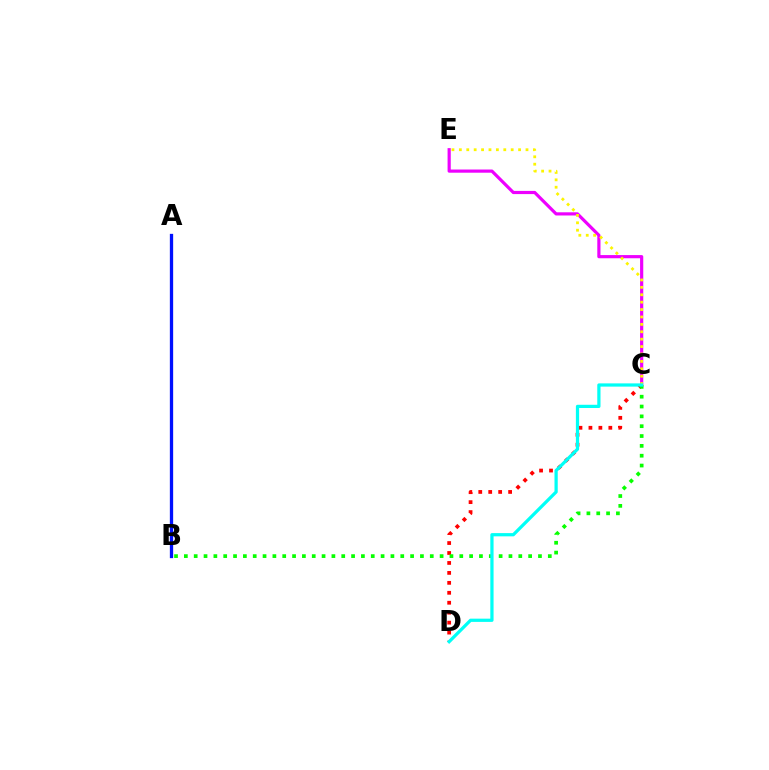{('C', 'D'): [{'color': '#ff0000', 'line_style': 'dotted', 'thickness': 2.7}, {'color': '#00fff6', 'line_style': 'solid', 'thickness': 2.33}], ('A', 'B'): [{'color': '#0010ff', 'line_style': 'solid', 'thickness': 2.37}], ('C', 'E'): [{'color': '#ee00ff', 'line_style': 'solid', 'thickness': 2.29}, {'color': '#fcf500', 'line_style': 'dotted', 'thickness': 2.01}], ('B', 'C'): [{'color': '#08ff00', 'line_style': 'dotted', 'thickness': 2.67}]}